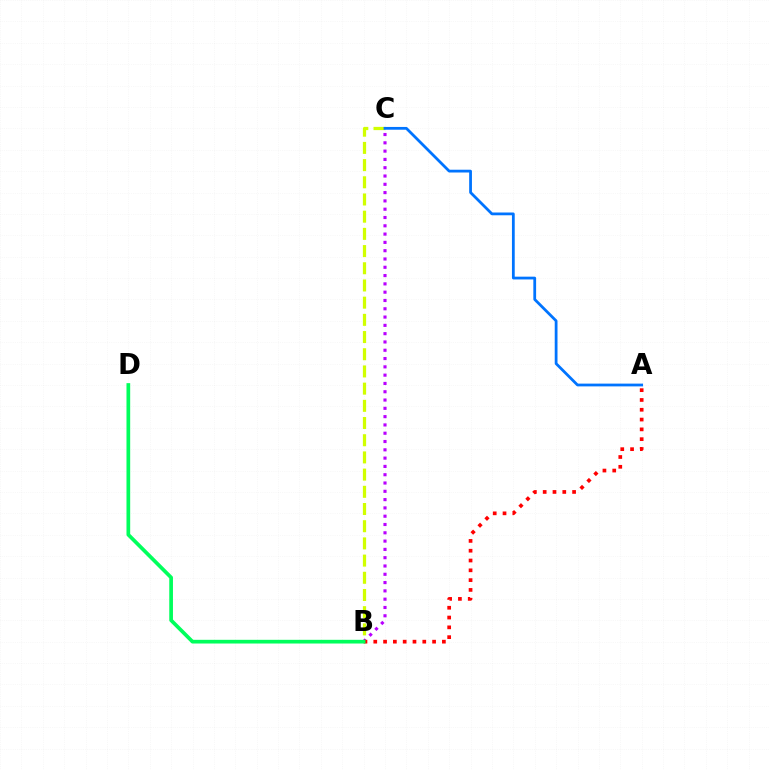{('B', 'C'): [{'color': '#b900ff', 'line_style': 'dotted', 'thickness': 2.25}, {'color': '#d1ff00', 'line_style': 'dashed', 'thickness': 2.34}], ('A', 'B'): [{'color': '#ff0000', 'line_style': 'dotted', 'thickness': 2.66}], ('A', 'C'): [{'color': '#0074ff', 'line_style': 'solid', 'thickness': 2.0}], ('B', 'D'): [{'color': '#00ff5c', 'line_style': 'solid', 'thickness': 2.66}]}